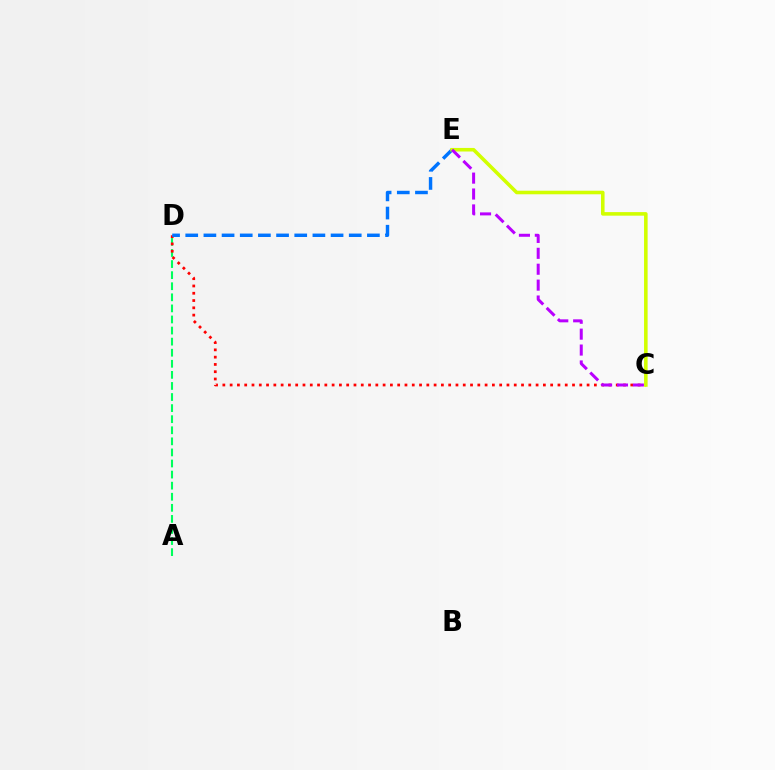{('A', 'D'): [{'color': '#00ff5c', 'line_style': 'dashed', 'thickness': 1.51}], ('C', 'D'): [{'color': '#ff0000', 'line_style': 'dotted', 'thickness': 1.98}], ('D', 'E'): [{'color': '#0074ff', 'line_style': 'dashed', 'thickness': 2.47}], ('C', 'E'): [{'color': '#d1ff00', 'line_style': 'solid', 'thickness': 2.57}, {'color': '#b900ff', 'line_style': 'dashed', 'thickness': 2.16}]}